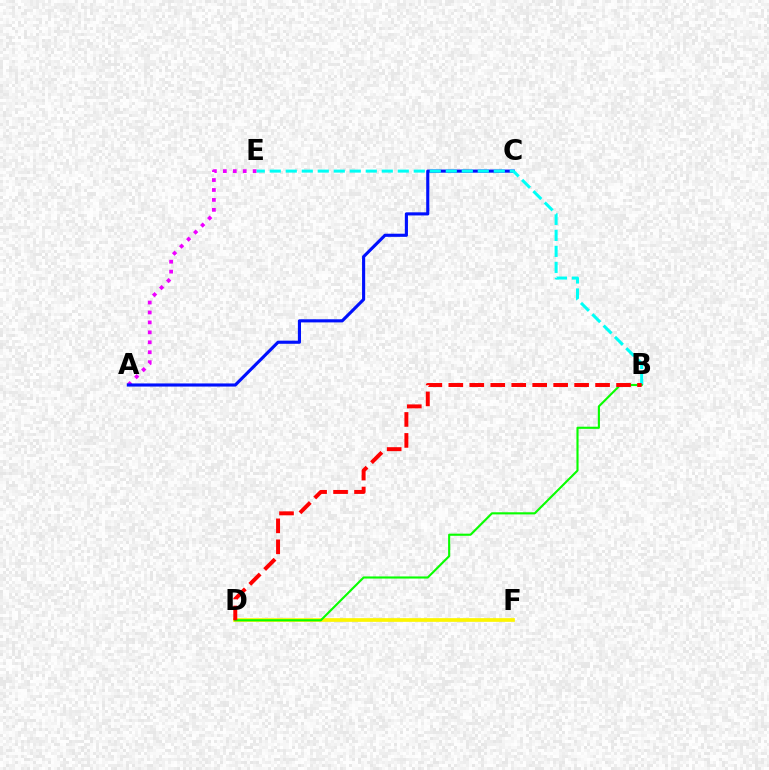{('A', 'E'): [{'color': '#ee00ff', 'line_style': 'dotted', 'thickness': 2.7}], ('D', 'F'): [{'color': '#fcf500', 'line_style': 'solid', 'thickness': 2.65}], ('A', 'C'): [{'color': '#0010ff', 'line_style': 'solid', 'thickness': 2.25}], ('B', 'E'): [{'color': '#00fff6', 'line_style': 'dashed', 'thickness': 2.17}], ('B', 'D'): [{'color': '#08ff00', 'line_style': 'solid', 'thickness': 1.53}, {'color': '#ff0000', 'line_style': 'dashed', 'thickness': 2.85}]}